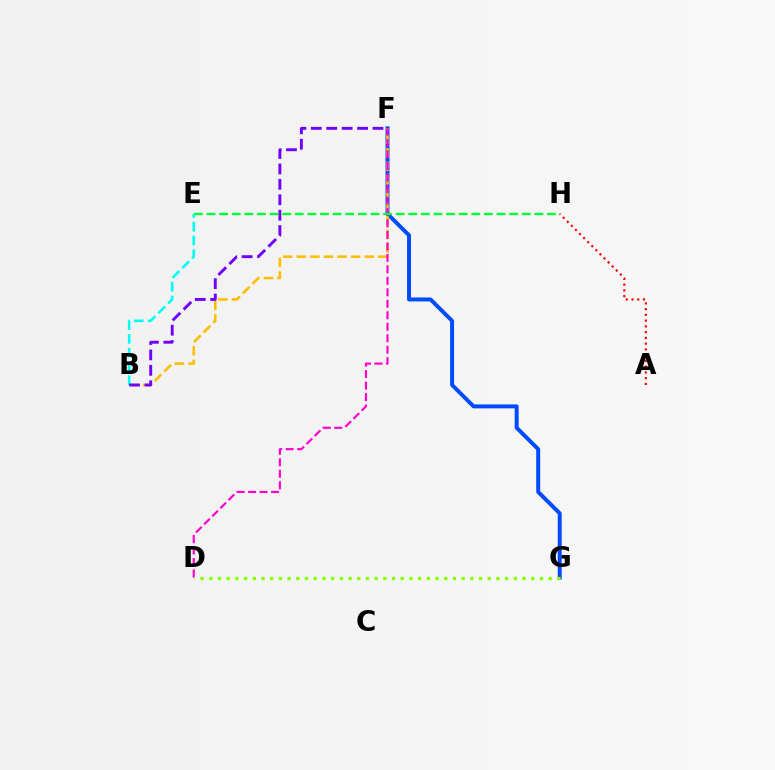{('F', 'G'): [{'color': '#004bff', 'line_style': 'solid', 'thickness': 2.85}], ('A', 'H'): [{'color': '#ff0000', 'line_style': 'dotted', 'thickness': 1.56}], ('B', 'F'): [{'color': '#ffbd00', 'line_style': 'dashed', 'thickness': 1.85}, {'color': '#7200ff', 'line_style': 'dashed', 'thickness': 2.09}], ('B', 'E'): [{'color': '#00fff6', 'line_style': 'dashed', 'thickness': 1.87}], ('D', 'F'): [{'color': '#ff00cf', 'line_style': 'dashed', 'thickness': 1.56}], ('E', 'H'): [{'color': '#00ff39', 'line_style': 'dashed', 'thickness': 1.71}], ('D', 'G'): [{'color': '#84ff00', 'line_style': 'dotted', 'thickness': 2.36}]}